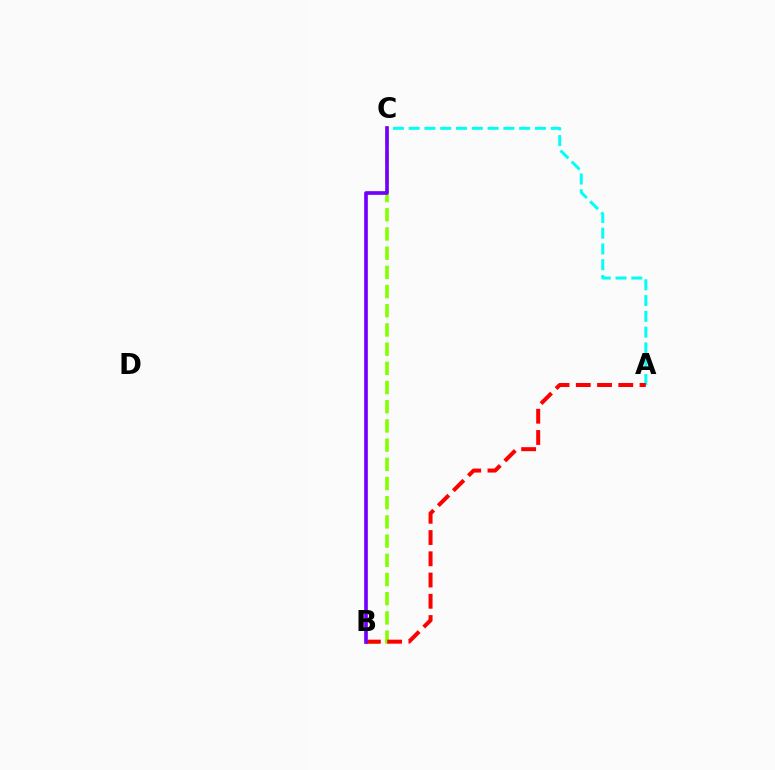{('A', 'C'): [{'color': '#00fff6', 'line_style': 'dashed', 'thickness': 2.14}], ('B', 'C'): [{'color': '#84ff00', 'line_style': 'dashed', 'thickness': 2.61}, {'color': '#7200ff', 'line_style': 'solid', 'thickness': 2.63}], ('A', 'B'): [{'color': '#ff0000', 'line_style': 'dashed', 'thickness': 2.89}]}